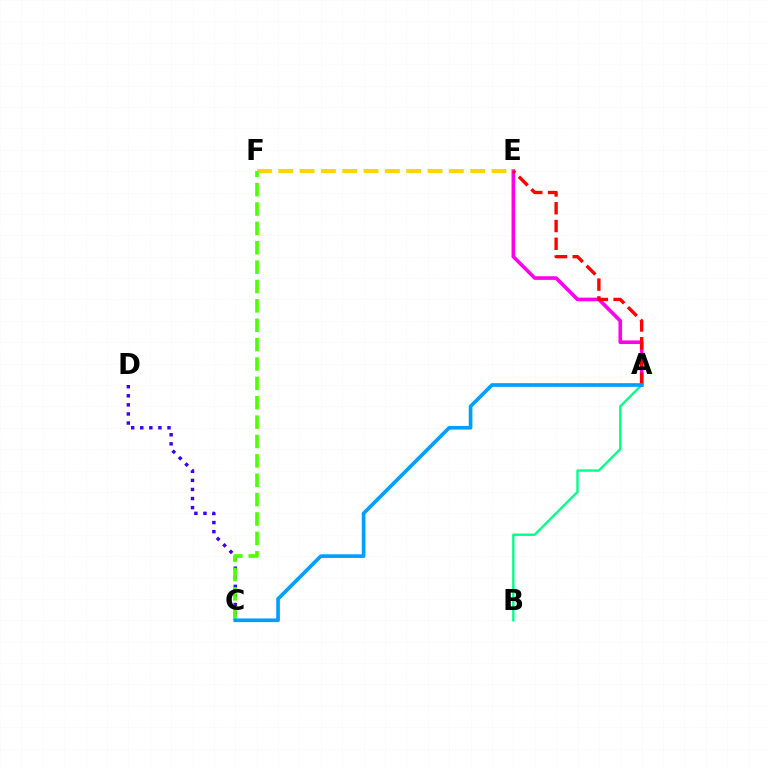{('A', 'B'): [{'color': '#00ff86', 'line_style': 'solid', 'thickness': 1.69}], ('A', 'E'): [{'color': '#ff00ed', 'line_style': 'solid', 'thickness': 2.61}, {'color': '#ff0000', 'line_style': 'dashed', 'thickness': 2.41}], ('E', 'F'): [{'color': '#ffd500', 'line_style': 'dashed', 'thickness': 2.9}], ('C', 'D'): [{'color': '#3700ff', 'line_style': 'dotted', 'thickness': 2.47}], ('C', 'F'): [{'color': '#4fff00', 'line_style': 'dashed', 'thickness': 2.63}], ('A', 'C'): [{'color': '#009eff', 'line_style': 'solid', 'thickness': 2.63}]}